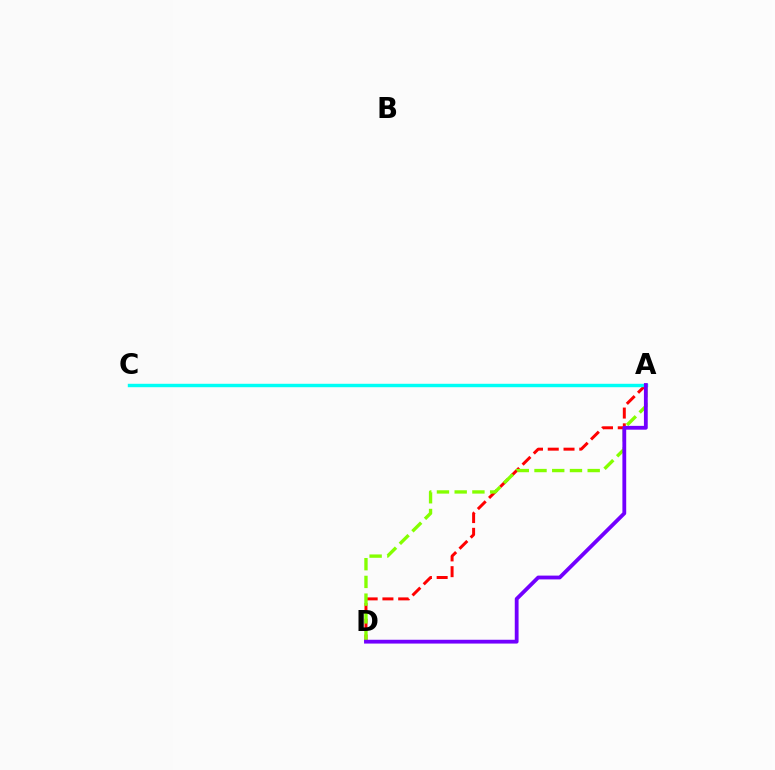{('A', 'D'): [{'color': '#ff0000', 'line_style': 'dashed', 'thickness': 2.14}, {'color': '#84ff00', 'line_style': 'dashed', 'thickness': 2.41}, {'color': '#7200ff', 'line_style': 'solid', 'thickness': 2.74}], ('A', 'C'): [{'color': '#00fff6', 'line_style': 'solid', 'thickness': 2.46}]}